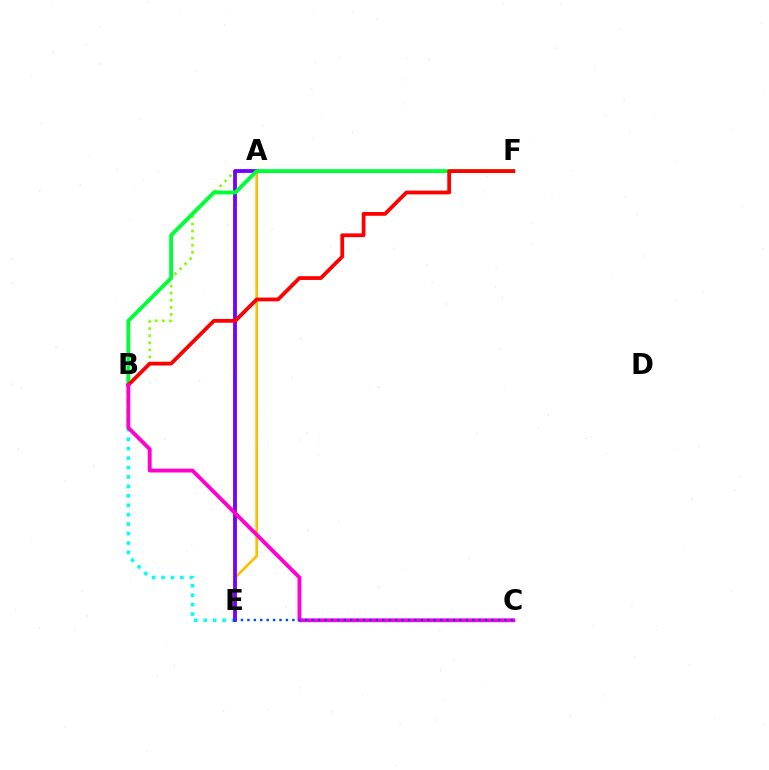{('B', 'F'): [{'color': '#84ff00', 'line_style': 'dotted', 'thickness': 1.93}, {'color': '#00ff39', 'line_style': 'solid', 'thickness': 2.8}, {'color': '#ff0000', 'line_style': 'solid', 'thickness': 2.72}], ('A', 'E'): [{'color': '#ffbd00', 'line_style': 'solid', 'thickness': 1.91}, {'color': '#7200ff', 'line_style': 'solid', 'thickness': 2.73}], ('B', 'E'): [{'color': '#00fff6', 'line_style': 'dotted', 'thickness': 2.56}], ('B', 'C'): [{'color': '#ff00cf', 'line_style': 'solid', 'thickness': 2.77}], ('C', 'E'): [{'color': '#004bff', 'line_style': 'dotted', 'thickness': 1.75}]}